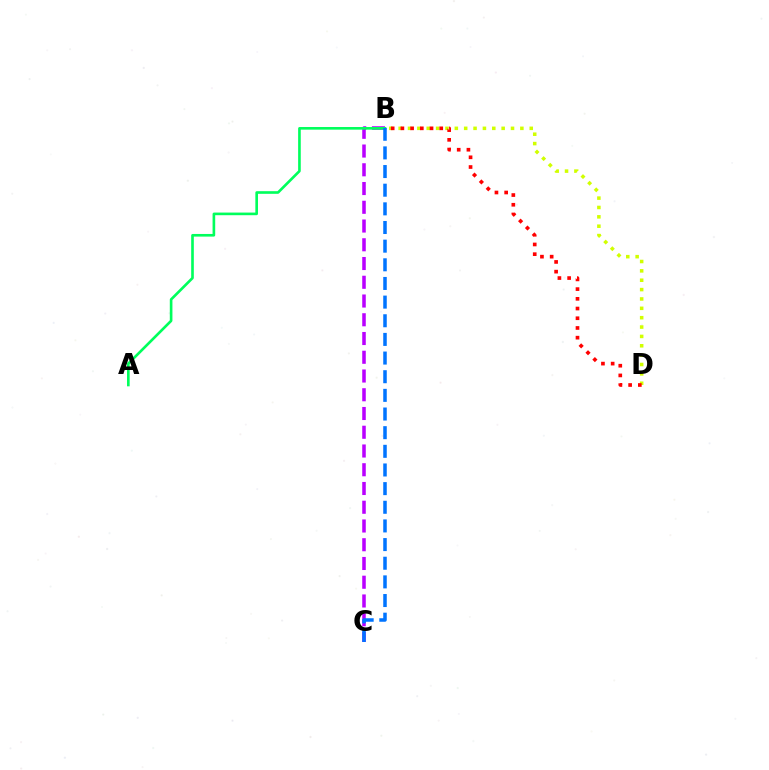{('B', 'C'): [{'color': '#b900ff', 'line_style': 'dashed', 'thickness': 2.55}, {'color': '#0074ff', 'line_style': 'dashed', 'thickness': 2.53}], ('A', 'B'): [{'color': '#00ff5c', 'line_style': 'solid', 'thickness': 1.9}], ('B', 'D'): [{'color': '#d1ff00', 'line_style': 'dotted', 'thickness': 2.54}, {'color': '#ff0000', 'line_style': 'dotted', 'thickness': 2.64}]}